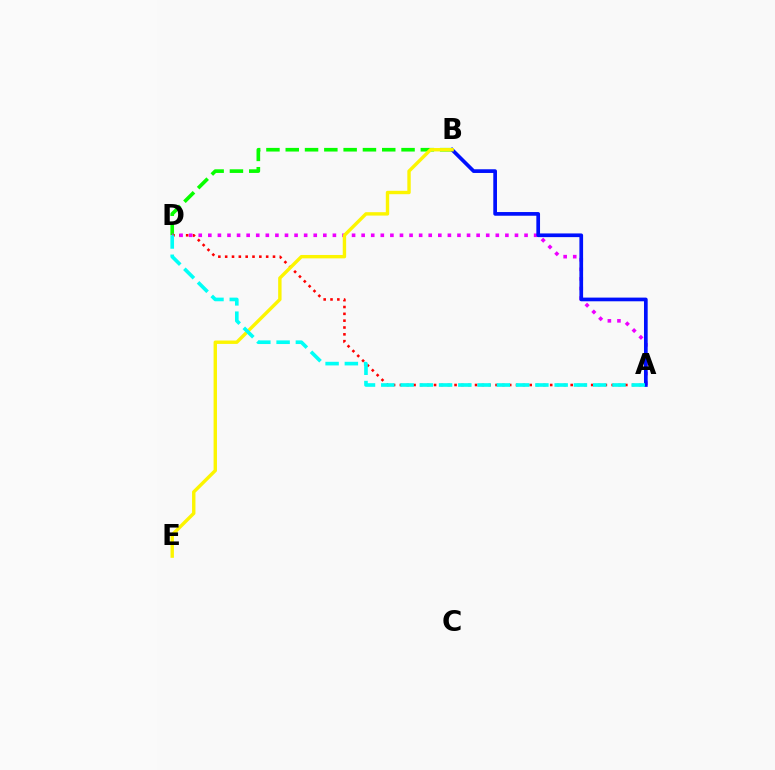{('A', 'D'): [{'color': '#ff0000', 'line_style': 'dotted', 'thickness': 1.86}, {'color': '#ee00ff', 'line_style': 'dotted', 'thickness': 2.6}, {'color': '#00fff6', 'line_style': 'dashed', 'thickness': 2.62}], ('B', 'D'): [{'color': '#08ff00', 'line_style': 'dashed', 'thickness': 2.62}], ('A', 'B'): [{'color': '#0010ff', 'line_style': 'solid', 'thickness': 2.66}], ('B', 'E'): [{'color': '#fcf500', 'line_style': 'solid', 'thickness': 2.45}]}